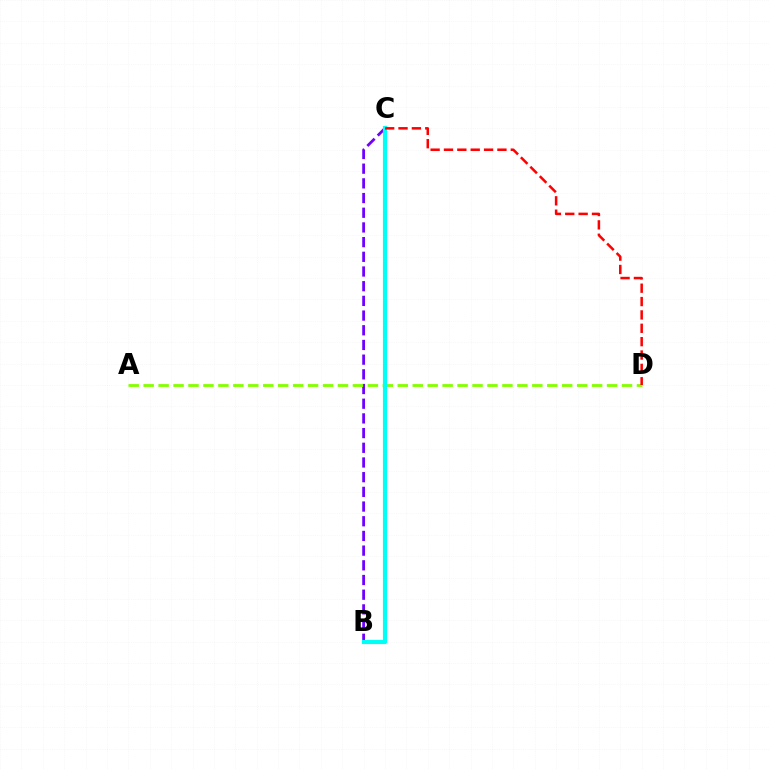{('B', 'C'): [{'color': '#7200ff', 'line_style': 'dashed', 'thickness': 2.0}, {'color': '#00fff6', 'line_style': 'solid', 'thickness': 2.99}], ('A', 'D'): [{'color': '#84ff00', 'line_style': 'dashed', 'thickness': 2.03}], ('C', 'D'): [{'color': '#ff0000', 'line_style': 'dashed', 'thickness': 1.82}]}